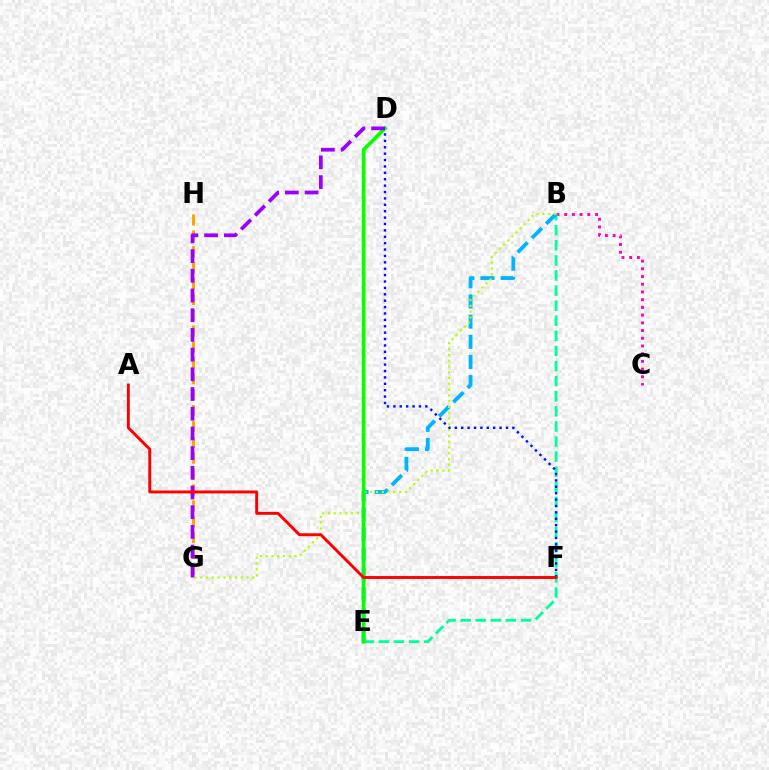{('B', 'C'): [{'color': '#ff00bd', 'line_style': 'dotted', 'thickness': 2.1}], ('G', 'H'): [{'color': '#ffa500', 'line_style': 'dashed', 'thickness': 2.16}], ('B', 'E'): [{'color': '#00ff9d', 'line_style': 'dashed', 'thickness': 2.05}, {'color': '#00b5ff', 'line_style': 'dashed', 'thickness': 2.74}], ('B', 'G'): [{'color': '#b3ff00', 'line_style': 'dotted', 'thickness': 1.57}], ('D', 'F'): [{'color': '#0010ff', 'line_style': 'dotted', 'thickness': 1.74}], ('D', 'E'): [{'color': '#08ff00', 'line_style': 'solid', 'thickness': 2.68}], ('D', 'G'): [{'color': '#9b00ff', 'line_style': 'dashed', 'thickness': 2.68}], ('A', 'F'): [{'color': '#ff0000', 'line_style': 'solid', 'thickness': 2.09}]}